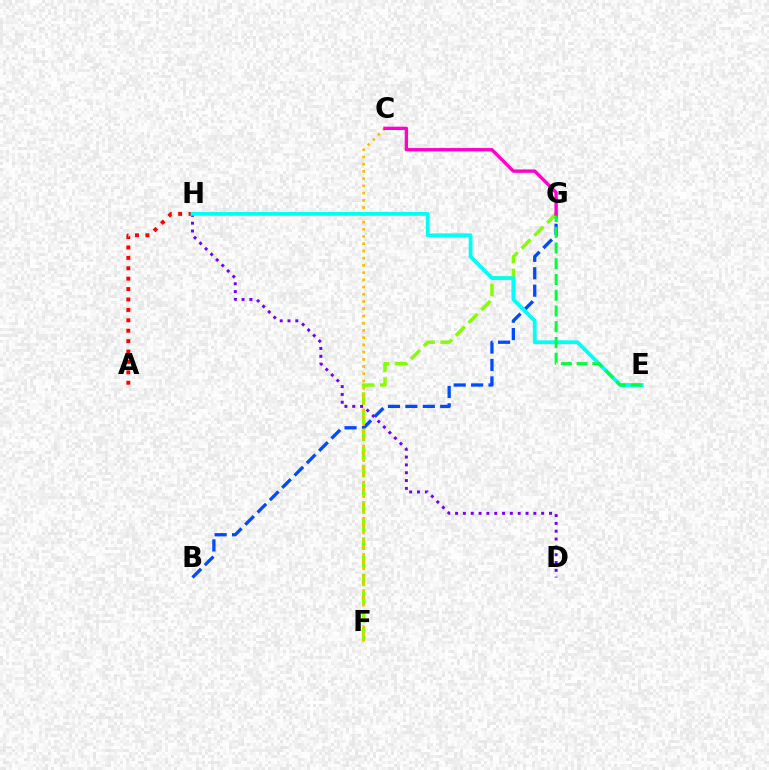{('B', 'G'): [{'color': '#004bff', 'line_style': 'dashed', 'thickness': 2.37}], ('F', 'G'): [{'color': '#84ff00', 'line_style': 'dashed', 'thickness': 2.46}], ('D', 'H'): [{'color': '#7200ff', 'line_style': 'dotted', 'thickness': 2.13}], ('C', 'F'): [{'color': '#ffbd00', 'line_style': 'dotted', 'thickness': 1.96}], ('A', 'H'): [{'color': '#ff0000', 'line_style': 'dotted', 'thickness': 2.83}], ('E', 'H'): [{'color': '#00fff6', 'line_style': 'solid', 'thickness': 2.73}], ('E', 'G'): [{'color': '#00ff39', 'line_style': 'dashed', 'thickness': 2.14}], ('C', 'G'): [{'color': '#ff00cf', 'line_style': 'solid', 'thickness': 2.42}]}